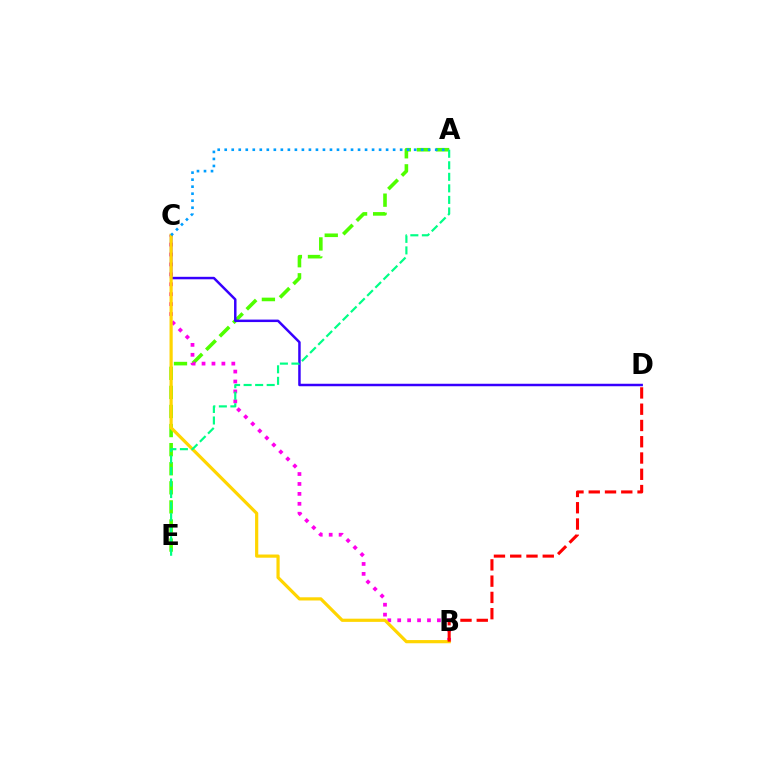{('A', 'E'): [{'color': '#4fff00', 'line_style': 'dashed', 'thickness': 2.59}, {'color': '#00ff86', 'line_style': 'dashed', 'thickness': 1.57}], ('B', 'C'): [{'color': '#ff00ed', 'line_style': 'dotted', 'thickness': 2.7}, {'color': '#ffd500', 'line_style': 'solid', 'thickness': 2.3}], ('C', 'D'): [{'color': '#3700ff', 'line_style': 'solid', 'thickness': 1.79}], ('A', 'C'): [{'color': '#009eff', 'line_style': 'dotted', 'thickness': 1.91}], ('B', 'D'): [{'color': '#ff0000', 'line_style': 'dashed', 'thickness': 2.21}]}